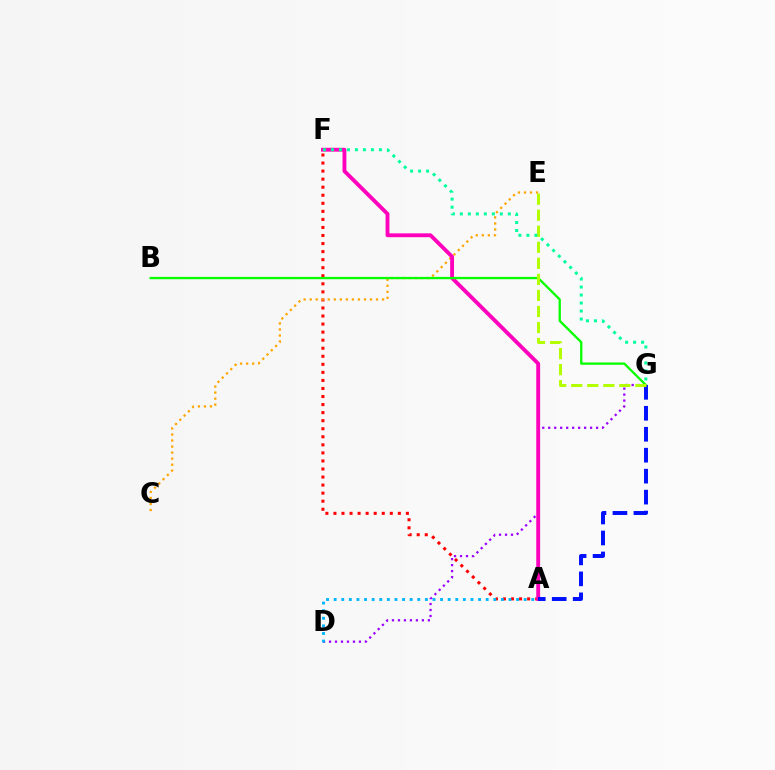{('D', 'G'): [{'color': '#9b00ff', 'line_style': 'dotted', 'thickness': 1.63}], ('A', 'F'): [{'color': '#ff0000', 'line_style': 'dotted', 'thickness': 2.19}, {'color': '#ff00bd', 'line_style': 'solid', 'thickness': 2.77}], ('A', 'D'): [{'color': '#00b5ff', 'line_style': 'dotted', 'thickness': 2.07}], ('C', 'E'): [{'color': '#ffa500', 'line_style': 'dotted', 'thickness': 1.64}], ('B', 'G'): [{'color': '#08ff00', 'line_style': 'solid', 'thickness': 1.66}], ('A', 'G'): [{'color': '#0010ff', 'line_style': 'dashed', 'thickness': 2.85}], ('E', 'G'): [{'color': '#b3ff00', 'line_style': 'dashed', 'thickness': 2.18}], ('F', 'G'): [{'color': '#00ff9d', 'line_style': 'dotted', 'thickness': 2.17}]}